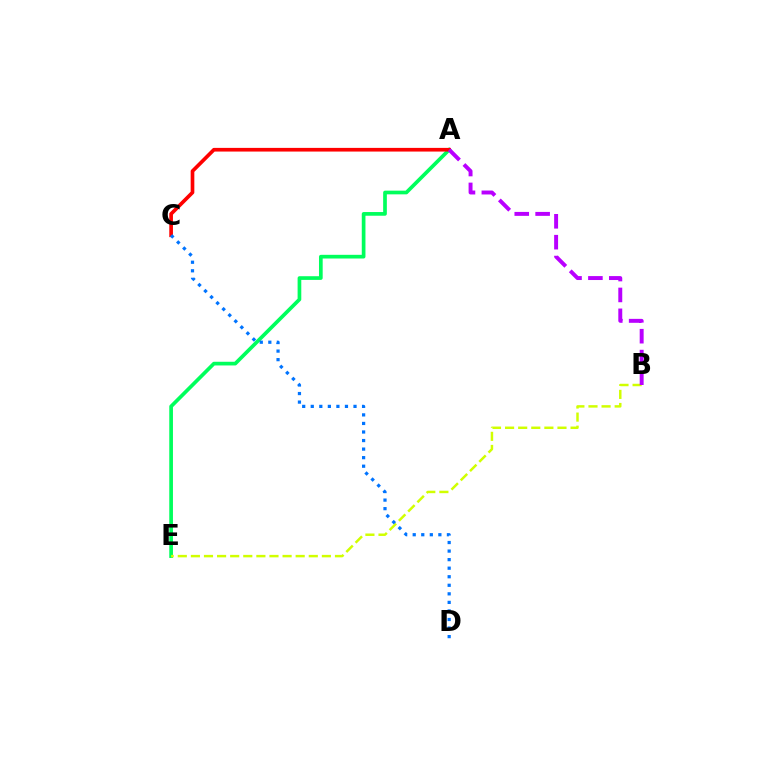{('A', 'E'): [{'color': '#00ff5c', 'line_style': 'solid', 'thickness': 2.66}], ('A', 'C'): [{'color': '#ff0000', 'line_style': 'solid', 'thickness': 2.64}], ('B', 'E'): [{'color': '#d1ff00', 'line_style': 'dashed', 'thickness': 1.78}], ('A', 'B'): [{'color': '#b900ff', 'line_style': 'dashed', 'thickness': 2.84}], ('C', 'D'): [{'color': '#0074ff', 'line_style': 'dotted', 'thickness': 2.32}]}